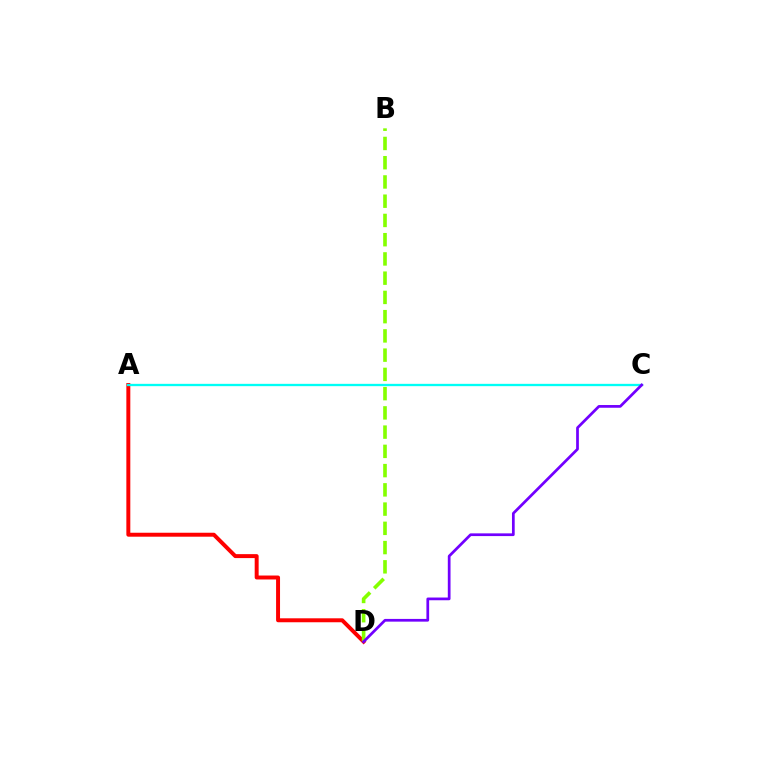{('A', 'D'): [{'color': '#ff0000', 'line_style': 'solid', 'thickness': 2.85}], ('B', 'D'): [{'color': '#84ff00', 'line_style': 'dashed', 'thickness': 2.61}], ('A', 'C'): [{'color': '#00fff6', 'line_style': 'solid', 'thickness': 1.67}], ('C', 'D'): [{'color': '#7200ff', 'line_style': 'solid', 'thickness': 1.96}]}